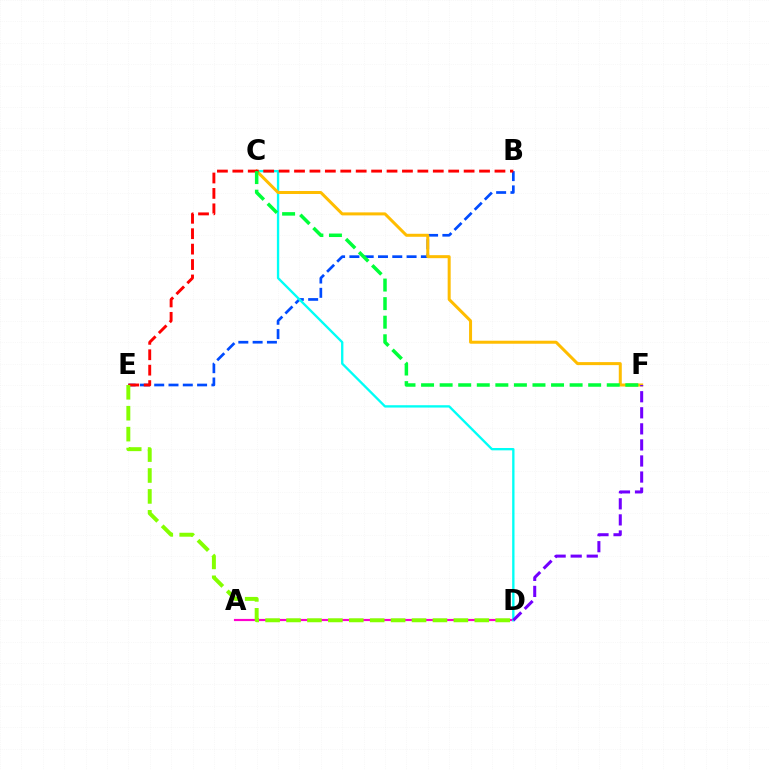{('B', 'E'): [{'color': '#004bff', 'line_style': 'dashed', 'thickness': 1.94}, {'color': '#ff0000', 'line_style': 'dashed', 'thickness': 2.09}], ('A', 'D'): [{'color': '#ff00cf', 'line_style': 'solid', 'thickness': 1.57}], ('C', 'D'): [{'color': '#00fff6', 'line_style': 'solid', 'thickness': 1.69}], ('C', 'F'): [{'color': '#ffbd00', 'line_style': 'solid', 'thickness': 2.17}, {'color': '#00ff39', 'line_style': 'dashed', 'thickness': 2.52}], ('D', 'F'): [{'color': '#7200ff', 'line_style': 'dashed', 'thickness': 2.18}], ('D', 'E'): [{'color': '#84ff00', 'line_style': 'dashed', 'thickness': 2.84}]}